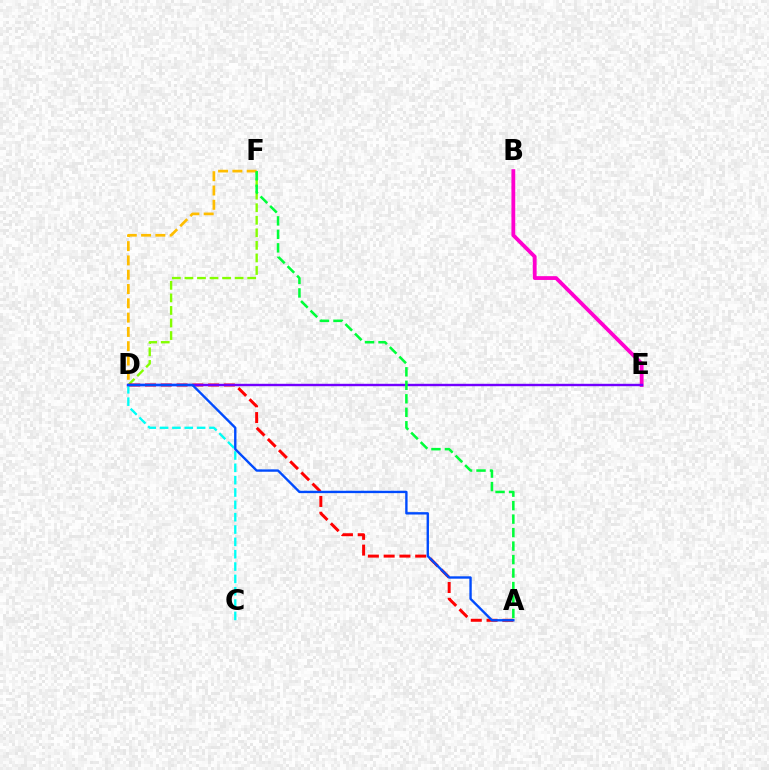{('D', 'F'): [{'color': '#84ff00', 'line_style': 'dashed', 'thickness': 1.71}, {'color': '#ffbd00', 'line_style': 'dashed', 'thickness': 1.94}], ('C', 'D'): [{'color': '#00fff6', 'line_style': 'dashed', 'thickness': 1.68}], ('B', 'E'): [{'color': '#ff00cf', 'line_style': 'solid', 'thickness': 2.74}], ('A', 'D'): [{'color': '#ff0000', 'line_style': 'dashed', 'thickness': 2.14}, {'color': '#004bff', 'line_style': 'solid', 'thickness': 1.71}], ('D', 'E'): [{'color': '#7200ff', 'line_style': 'solid', 'thickness': 1.73}], ('A', 'F'): [{'color': '#00ff39', 'line_style': 'dashed', 'thickness': 1.83}]}